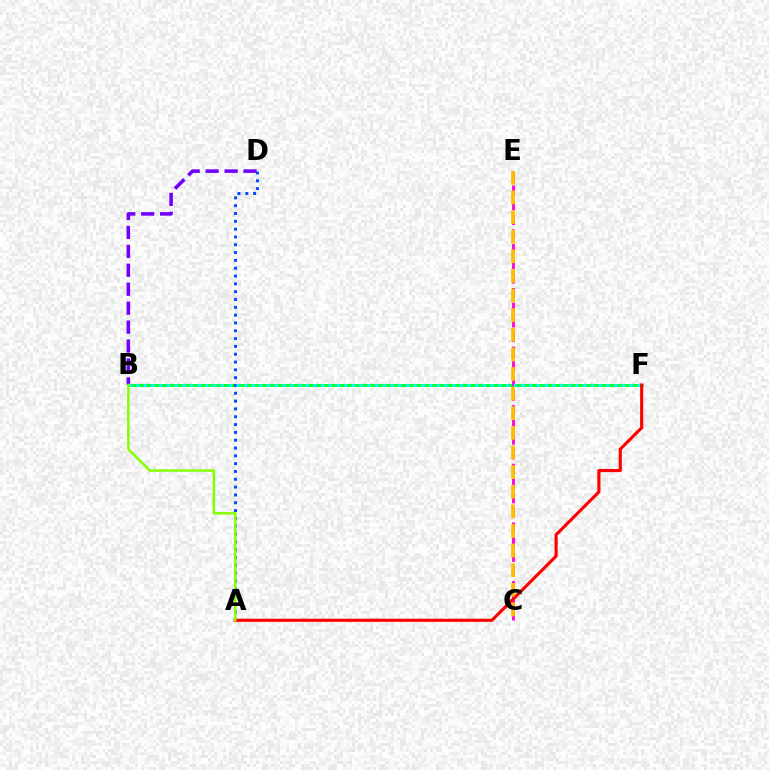{('B', 'F'): [{'color': '#00ff39', 'line_style': 'solid', 'thickness': 2.08}, {'color': '#00fff6', 'line_style': 'dotted', 'thickness': 2.09}], ('A', 'D'): [{'color': '#004bff', 'line_style': 'dotted', 'thickness': 2.12}], ('C', 'E'): [{'color': '#ff00cf', 'line_style': 'dashed', 'thickness': 1.99}, {'color': '#ffbd00', 'line_style': 'dashed', 'thickness': 2.66}], ('B', 'D'): [{'color': '#7200ff', 'line_style': 'dashed', 'thickness': 2.57}], ('A', 'F'): [{'color': '#ff0000', 'line_style': 'solid', 'thickness': 2.24}], ('A', 'B'): [{'color': '#84ff00', 'line_style': 'solid', 'thickness': 1.78}]}